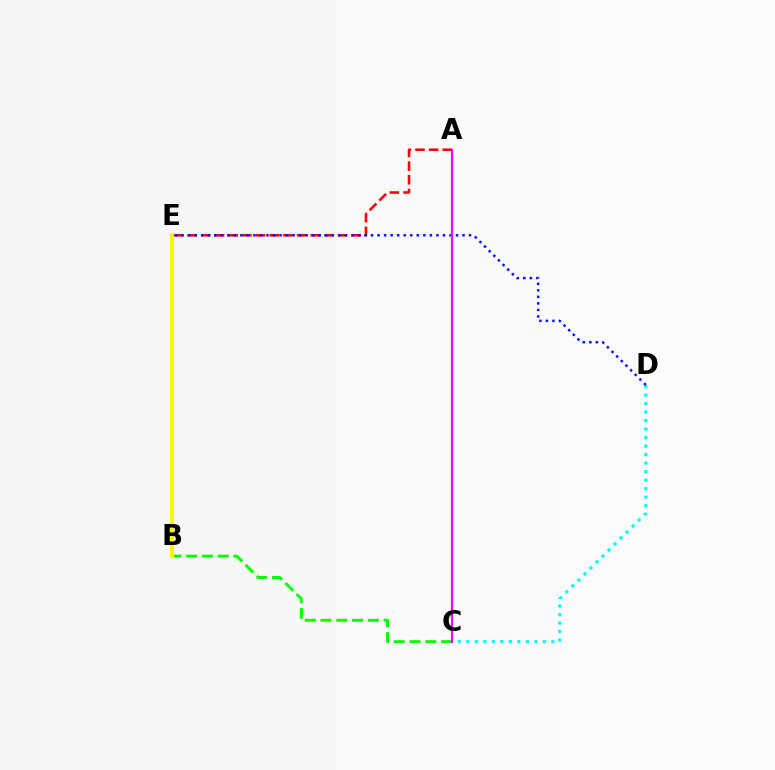{('A', 'E'): [{'color': '#ff0000', 'line_style': 'dashed', 'thickness': 1.86}], ('B', 'C'): [{'color': '#08ff00', 'line_style': 'dashed', 'thickness': 2.14}], ('C', 'D'): [{'color': '#00fff6', 'line_style': 'dotted', 'thickness': 2.31}], ('D', 'E'): [{'color': '#0010ff', 'line_style': 'dotted', 'thickness': 1.78}], ('A', 'C'): [{'color': '#ee00ff', 'line_style': 'solid', 'thickness': 1.54}], ('B', 'E'): [{'color': '#fcf500', 'line_style': 'solid', 'thickness': 2.9}]}